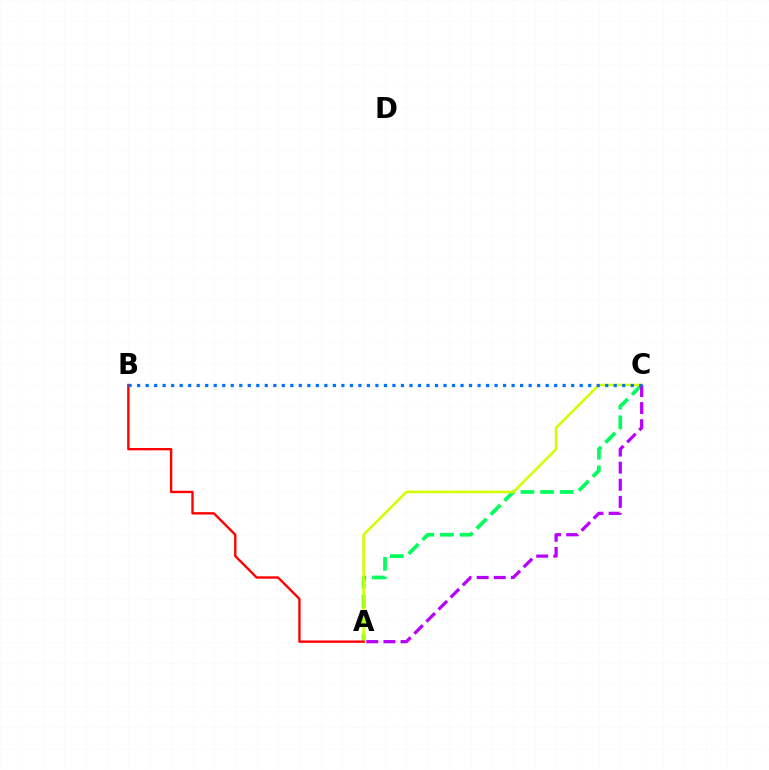{('A', 'C'): [{'color': '#00ff5c', 'line_style': 'dashed', 'thickness': 2.67}, {'color': '#d1ff00', 'line_style': 'solid', 'thickness': 1.86}, {'color': '#b900ff', 'line_style': 'dashed', 'thickness': 2.32}], ('A', 'B'): [{'color': '#ff0000', 'line_style': 'solid', 'thickness': 1.7}], ('B', 'C'): [{'color': '#0074ff', 'line_style': 'dotted', 'thickness': 2.31}]}